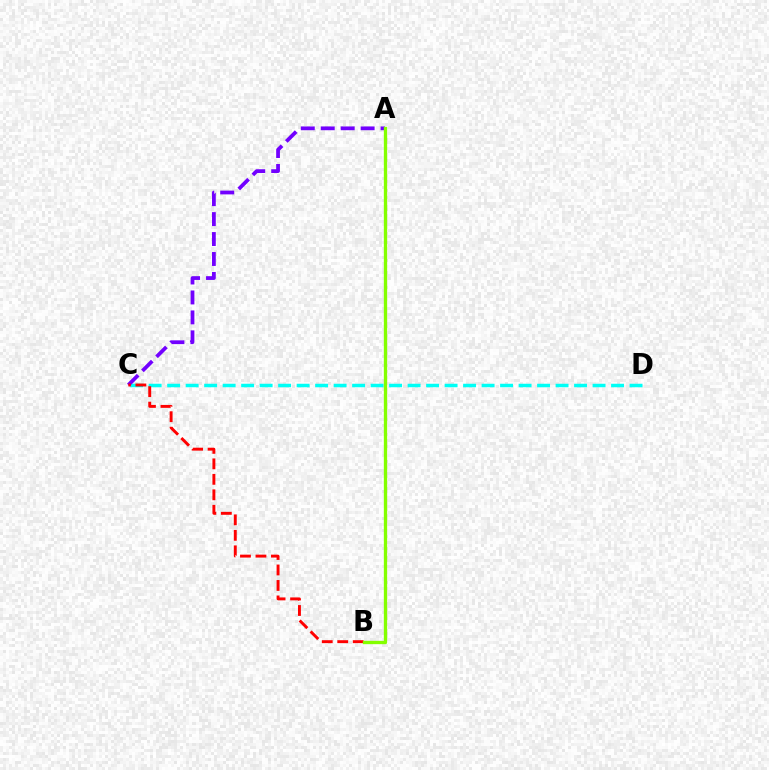{('C', 'D'): [{'color': '#00fff6', 'line_style': 'dashed', 'thickness': 2.51}], ('A', 'C'): [{'color': '#7200ff', 'line_style': 'dashed', 'thickness': 2.71}], ('B', 'C'): [{'color': '#ff0000', 'line_style': 'dashed', 'thickness': 2.1}], ('A', 'B'): [{'color': '#84ff00', 'line_style': 'solid', 'thickness': 2.39}]}